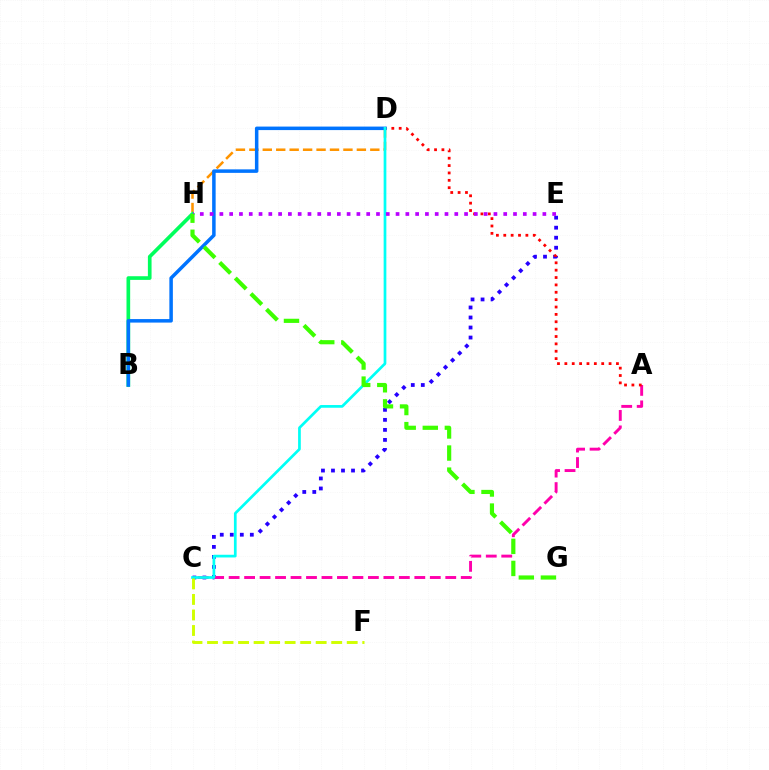{('D', 'H'): [{'color': '#ff9400', 'line_style': 'dashed', 'thickness': 1.83}], ('B', 'H'): [{'color': '#00ff5c', 'line_style': 'solid', 'thickness': 2.64}], ('C', 'E'): [{'color': '#2500ff', 'line_style': 'dotted', 'thickness': 2.72}], ('A', 'C'): [{'color': '#ff00ac', 'line_style': 'dashed', 'thickness': 2.1}], ('A', 'D'): [{'color': '#ff0000', 'line_style': 'dotted', 'thickness': 2.0}], ('B', 'D'): [{'color': '#0074ff', 'line_style': 'solid', 'thickness': 2.52}], ('C', 'D'): [{'color': '#00fff6', 'line_style': 'solid', 'thickness': 1.95}], ('C', 'F'): [{'color': '#d1ff00', 'line_style': 'dashed', 'thickness': 2.11}], ('E', 'H'): [{'color': '#b900ff', 'line_style': 'dotted', 'thickness': 2.66}], ('G', 'H'): [{'color': '#3dff00', 'line_style': 'dashed', 'thickness': 3.0}]}